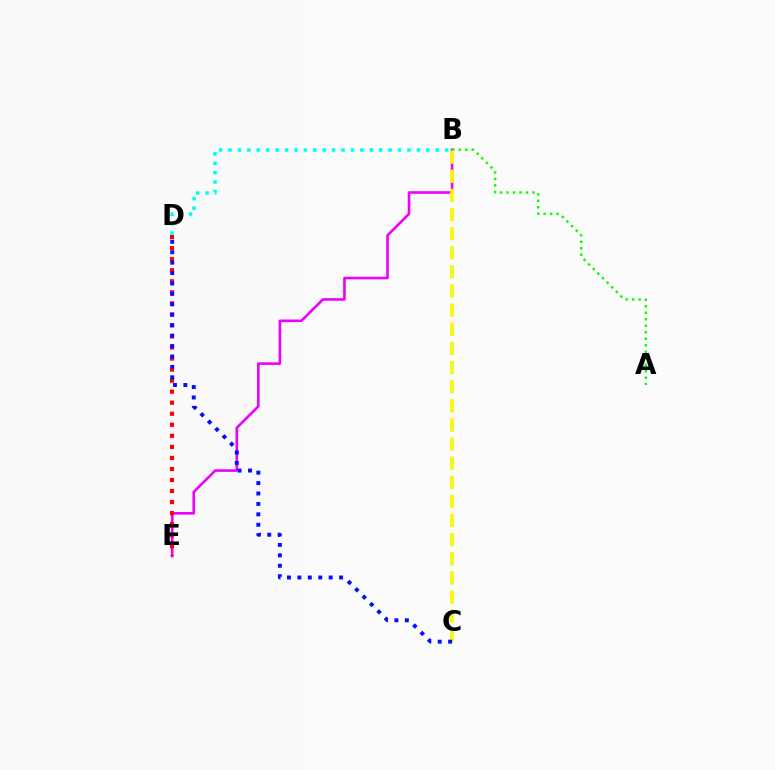{('B', 'E'): [{'color': '#ee00ff', 'line_style': 'solid', 'thickness': 1.88}], ('A', 'B'): [{'color': '#08ff00', 'line_style': 'dotted', 'thickness': 1.76}], ('B', 'D'): [{'color': '#00fff6', 'line_style': 'dotted', 'thickness': 2.56}], ('D', 'E'): [{'color': '#ff0000', 'line_style': 'dotted', 'thickness': 3.0}], ('B', 'C'): [{'color': '#fcf500', 'line_style': 'dashed', 'thickness': 2.6}], ('C', 'D'): [{'color': '#0010ff', 'line_style': 'dotted', 'thickness': 2.83}]}